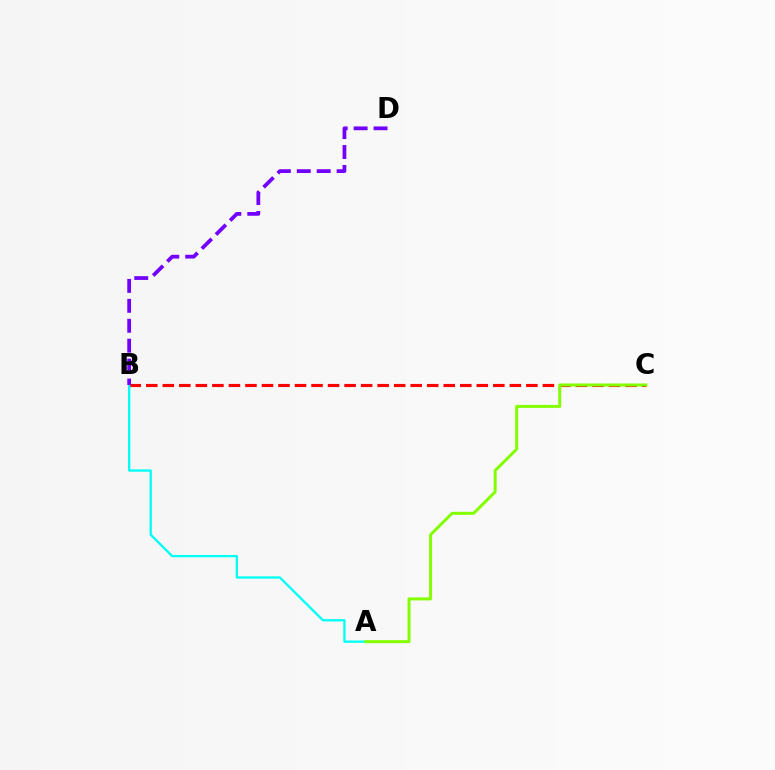{('B', 'C'): [{'color': '#ff0000', 'line_style': 'dashed', 'thickness': 2.24}], ('A', 'B'): [{'color': '#00fff6', 'line_style': 'solid', 'thickness': 1.66}], ('B', 'D'): [{'color': '#7200ff', 'line_style': 'dashed', 'thickness': 2.71}], ('A', 'C'): [{'color': '#84ff00', 'line_style': 'solid', 'thickness': 2.16}]}